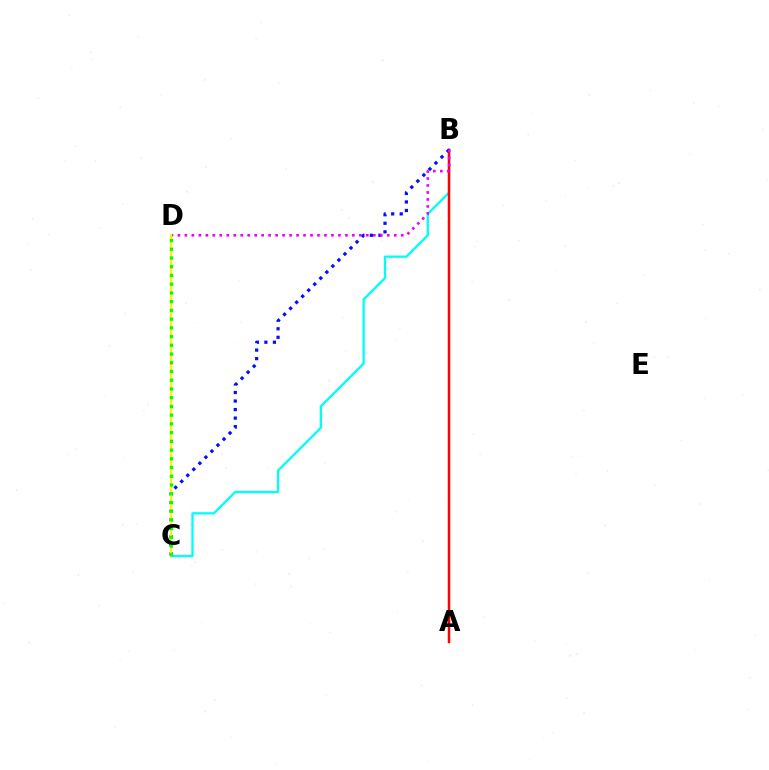{('B', 'C'): [{'color': '#00fff6', 'line_style': 'solid', 'thickness': 1.67}, {'color': '#0010ff', 'line_style': 'dotted', 'thickness': 2.32}], ('A', 'B'): [{'color': '#ff0000', 'line_style': 'solid', 'thickness': 1.8}], ('B', 'D'): [{'color': '#ee00ff', 'line_style': 'dotted', 'thickness': 1.9}], ('C', 'D'): [{'color': '#fcf500', 'line_style': 'solid', 'thickness': 1.63}, {'color': '#08ff00', 'line_style': 'dotted', 'thickness': 2.37}]}